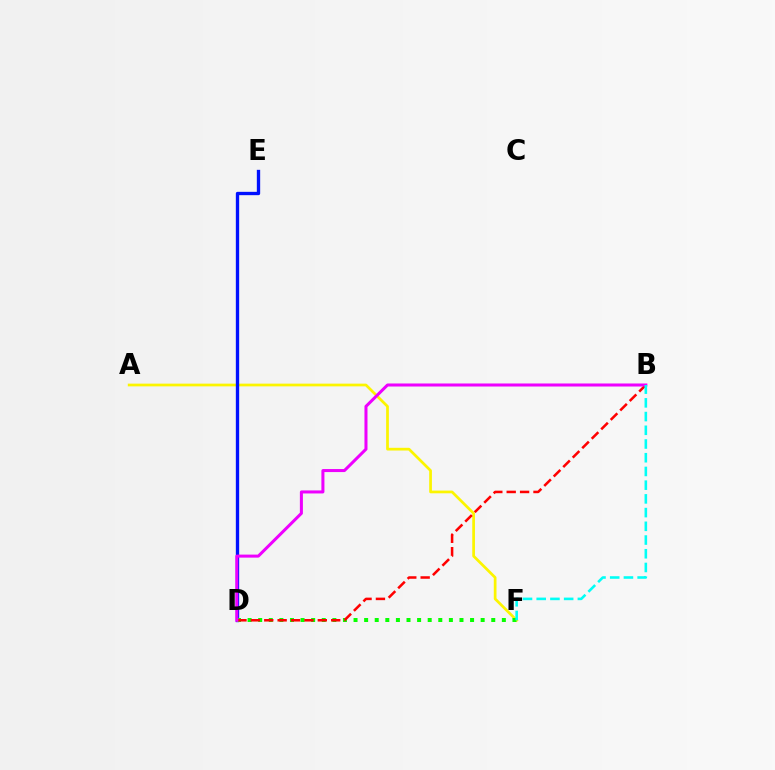{('A', 'F'): [{'color': '#fcf500', 'line_style': 'solid', 'thickness': 1.96}], ('D', 'E'): [{'color': '#0010ff', 'line_style': 'solid', 'thickness': 2.4}], ('D', 'F'): [{'color': '#08ff00', 'line_style': 'dotted', 'thickness': 2.88}], ('B', 'D'): [{'color': '#ff0000', 'line_style': 'dashed', 'thickness': 1.82}, {'color': '#ee00ff', 'line_style': 'solid', 'thickness': 2.18}], ('B', 'F'): [{'color': '#00fff6', 'line_style': 'dashed', 'thickness': 1.86}]}